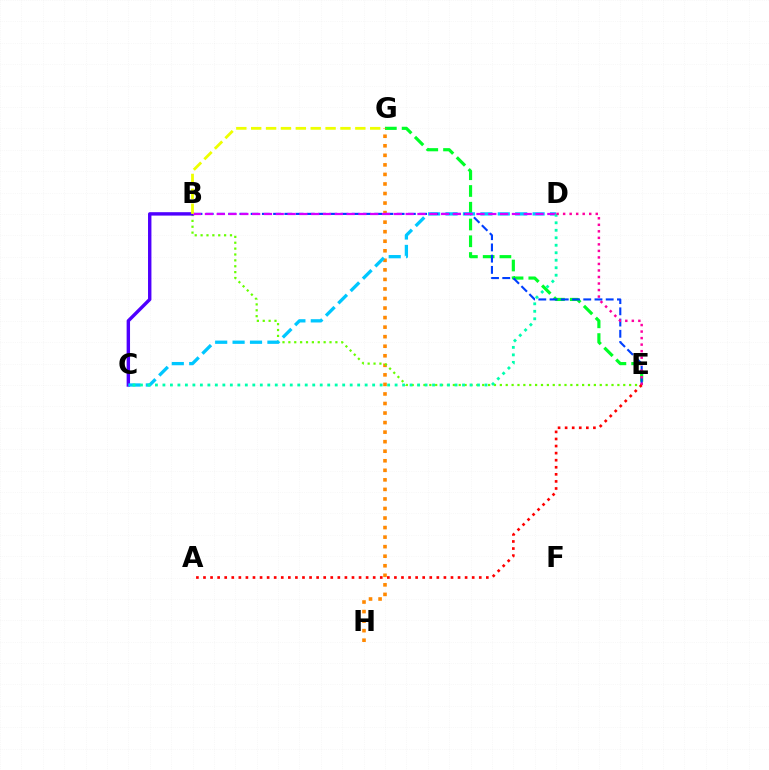{('E', 'G'): [{'color': '#00ff27', 'line_style': 'dashed', 'thickness': 2.28}], ('G', 'H'): [{'color': '#ff8800', 'line_style': 'dotted', 'thickness': 2.59}], ('B', 'E'): [{'color': '#66ff00', 'line_style': 'dotted', 'thickness': 1.6}, {'color': '#003fff', 'line_style': 'dashed', 'thickness': 1.53}], ('B', 'C'): [{'color': '#4f00ff', 'line_style': 'solid', 'thickness': 2.45}], ('C', 'D'): [{'color': '#00c7ff', 'line_style': 'dashed', 'thickness': 2.37}, {'color': '#00ffaf', 'line_style': 'dotted', 'thickness': 2.03}], ('B', 'D'): [{'color': '#d600ff', 'line_style': 'dashed', 'thickness': 1.6}], ('D', 'E'): [{'color': '#ff00a0', 'line_style': 'dotted', 'thickness': 1.77}], ('B', 'G'): [{'color': '#eeff00', 'line_style': 'dashed', 'thickness': 2.02}], ('A', 'E'): [{'color': '#ff0000', 'line_style': 'dotted', 'thickness': 1.92}]}